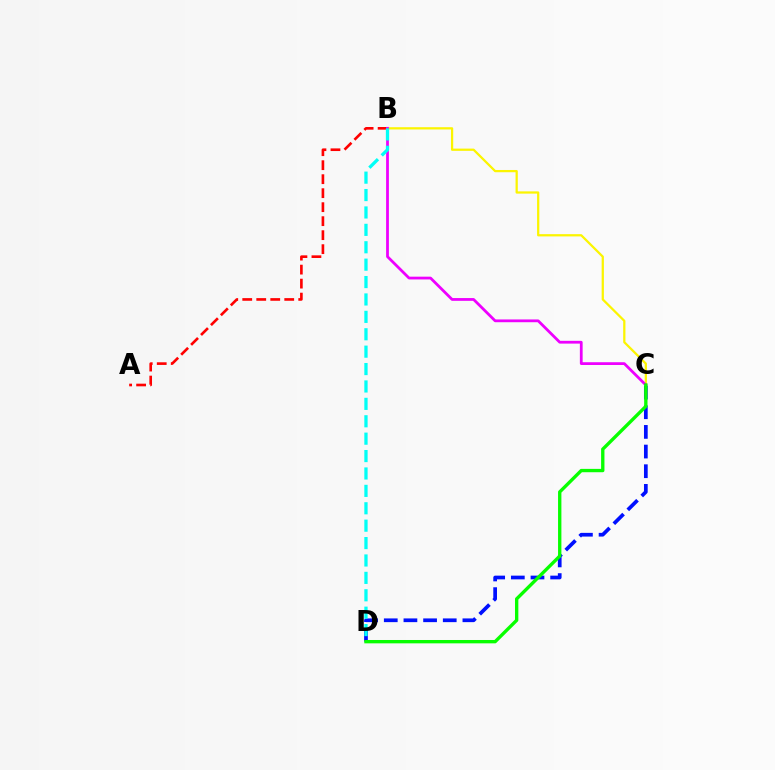{('B', 'C'): [{'color': '#fcf500', 'line_style': 'solid', 'thickness': 1.62}, {'color': '#ee00ff', 'line_style': 'solid', 'thickness': 2.0}], ('A', 'B'): [{'color': '#ff0000', 'line_style': 'dashed', 'thickness': 1.9}], ('C', 'D'): [{'color': '#0010ff', 'line_style': 'dashed', 'thickness': 2.67}, {'color': '#08ff00', 'line_style': 'solid', 'thickness': 2.41}], ('B', 'D'): [{'color': '#00fff6', 'line_style': 'dashed', 'thickness': 2.36}]}